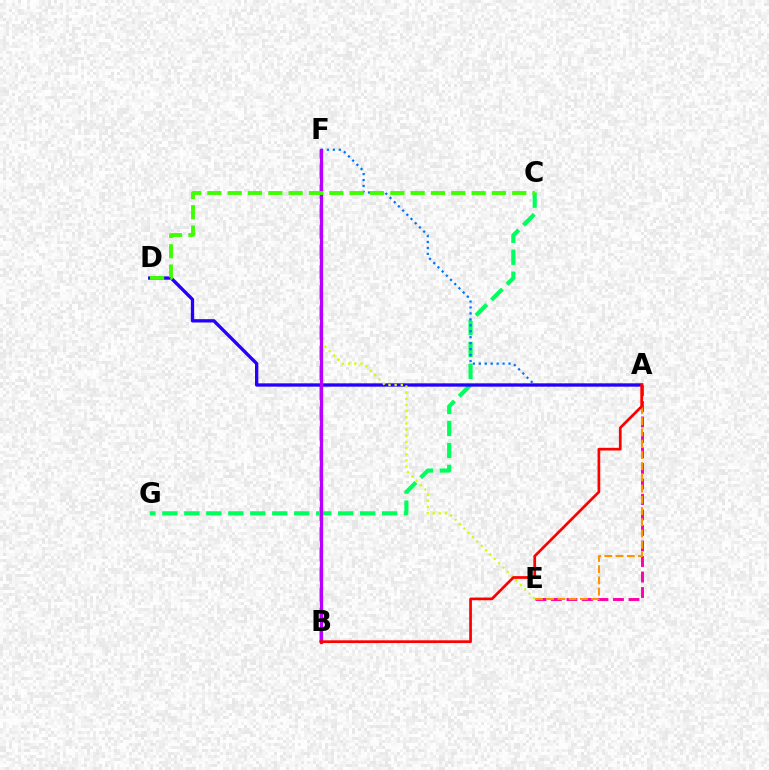{('C', 'G'): [{'color': '#00ff5c', 'line_style': 'dashed', 'thickness': 2.99}], ('B', 'F'): [{'color': '#00fff6', 'line_style': 'dashed', 'thickness': 2.74}, {'color': '#b900ff', 'line_style': 'solid', 'thickness': 2.34}], ('A', 'E'): [{'color': '#ff00ac', 'line_style': 'dashed', 'thickness': 2.11}, {'color': '#ff9400', 'line_style': 'dashed', 'thickness': 1.53}], ('A', 'F'): [{'color': '#0074ff', 'line_style': 'dotted', 'thickness': 1.62}], ('A', 'D'): [{'color': '#2500ff', 'line_style': 'solid', 'thickness': 2.4}], ('E', 'F'): [{'color': '#d1ff00', 'line_style': 'dotted', 'thickness': 1.67}], ('C', 'D'): [{'color': '#3dff00', 'line_style': 'dashed', 'thickness': 2.76}], ('A', 'B'): [{'color': '#ff0000', 'line_style': 'solid', 'thickness': 1.95}]}